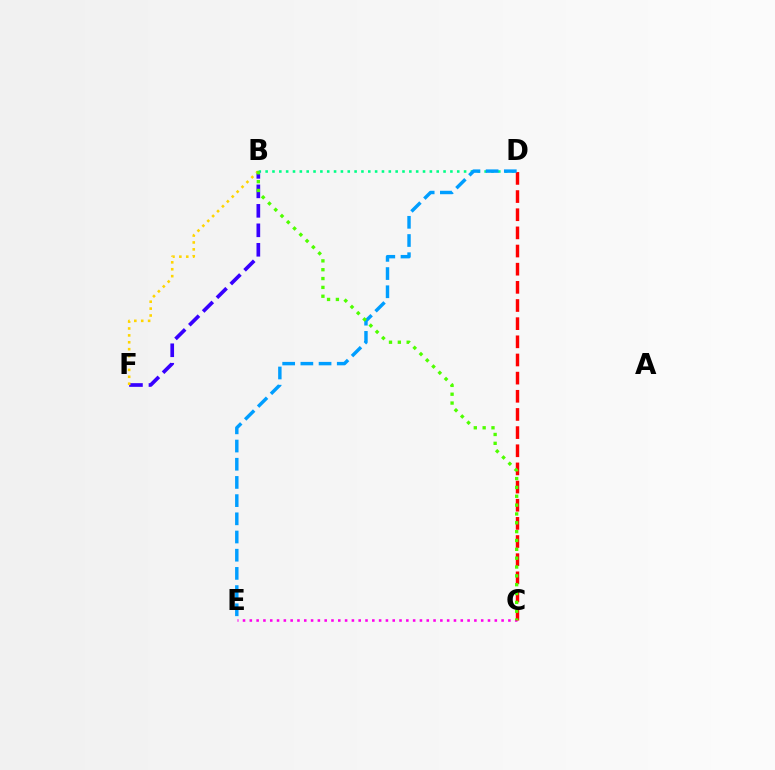{('B', 'D'): [{'color': '#00ff86', 'line_style': 'dotted', 'thickness': 1.86}], ('C', 'E'): [{'color': '#ff00ed', 'line_style': 'dotted', 'thickness': 1.85}], ('B', 'F'): [{'color': '#3700ff', 'line_style': 'dashed', 'thickness': 2.65}, {'color': '#ffd500', 'line_style': 'dotted', 'thickness': 1.88}], ('C', 'D'): [{'color': '#ff0000', 'line_style': 'dashed', 'thickness': 2.47}], ('D', 'E'): [{'color': '#009eff', 'line_style': 'dashed', 'thickness': 2.47}], ('B', 'C'): [{'color': '#4fff00', 'line_style': 'dotted', 'thickness': 2.4}]}